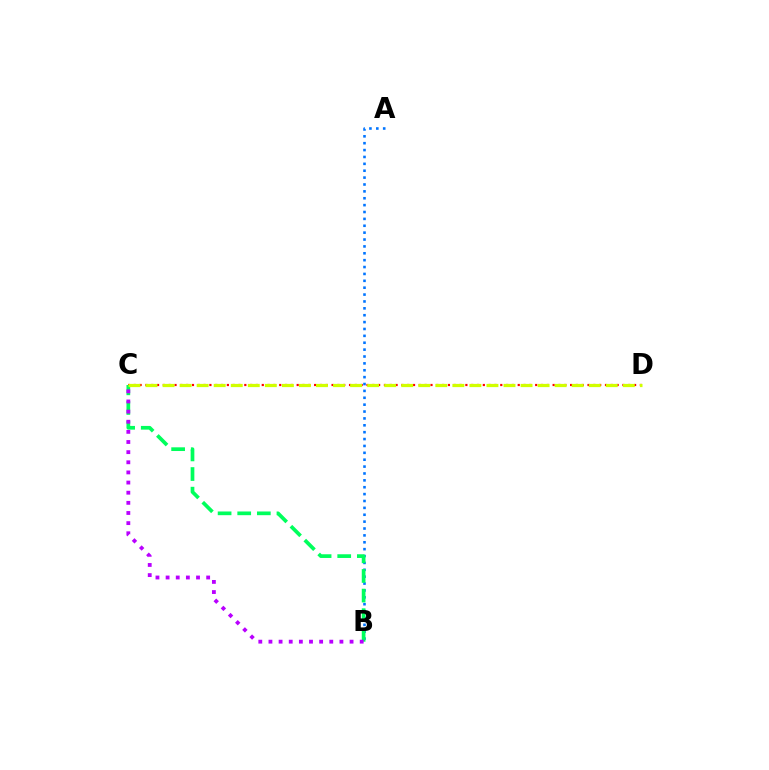{('A', 'B'): [{'color': '#0074ff', 'line_style': 'dotted', 'thickness': 1.87}], ('C', 'D'): [{'color': '#ff0000', 'line_style': 'dotted', 'thickness': 1.58}, {'color': '#d1ff00', 'line_style': 'dashed', 'thickness': 2.32}], ('B', 'C'): [{'color': '#00ff5c', 'line_style': 'dashed', 'thickness': 2.67}, {'color': '#b900ff', 'line_style': 'dotted', 'thickness': 2.75}]}